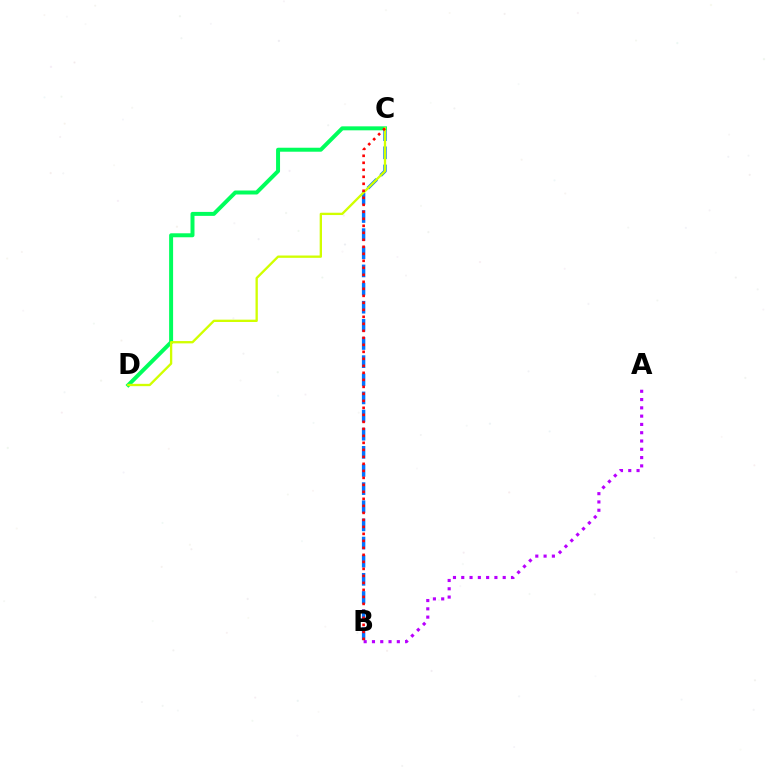{('A', 'B'): [{'color': '#b900ff', 'line_style': 'dotted', 'thickness': 2.25}], ('B', 'C'): [{'color': '#0074ff', 'line_style': 'dashed', 'thickness': 2.46}, {'color': '#ff0000', 'line_style': 'dotted', 'thickness': 1.9}], ('C', 'D'): [{'color': '#00ff5c', 'line_style': 'solid', 'thickness': 2.86}, {'color': '#d1ff00', 'line_style': 'solid', 'thickness': 1.67}]}